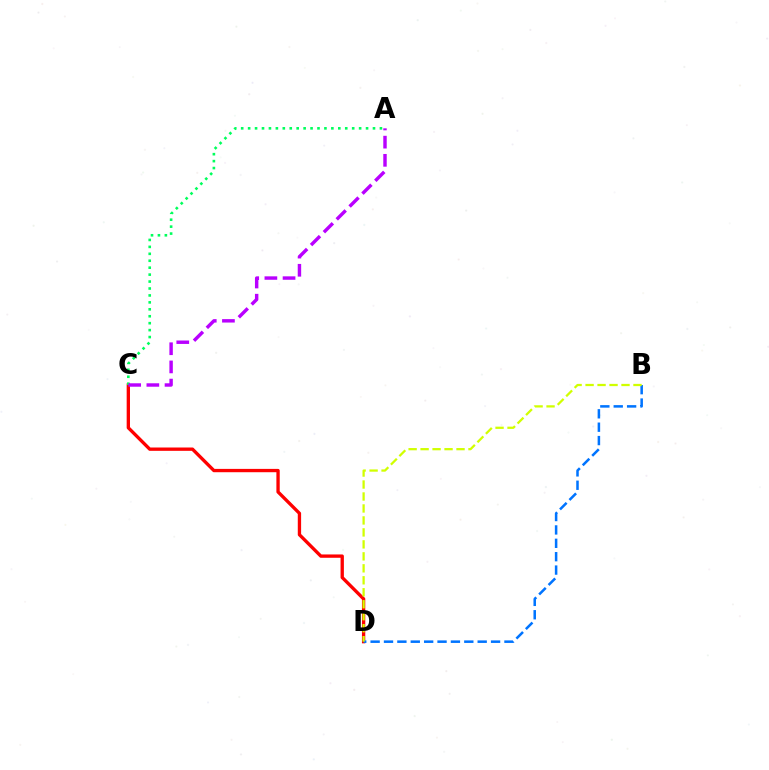{('C', 'D'): [{'color': '#ff0000', 'line_style': 'solid', 'thickness': 2.4}], ('B', 'D'): [{'color': '#0074ff', 'line_style': 'dashed', 'thickness': 1.82}, {'color': '#d1ff00', 'line_style': 'dashed', 'thickness': 1.63}], ('A', 'C'): [{'color': '#00ff5c', 'line_style': 'dotted', 'thickness': 1.88}, {'color': '#b900ff', 'line_style': 'dashed', 'thickness': 2.47}]}